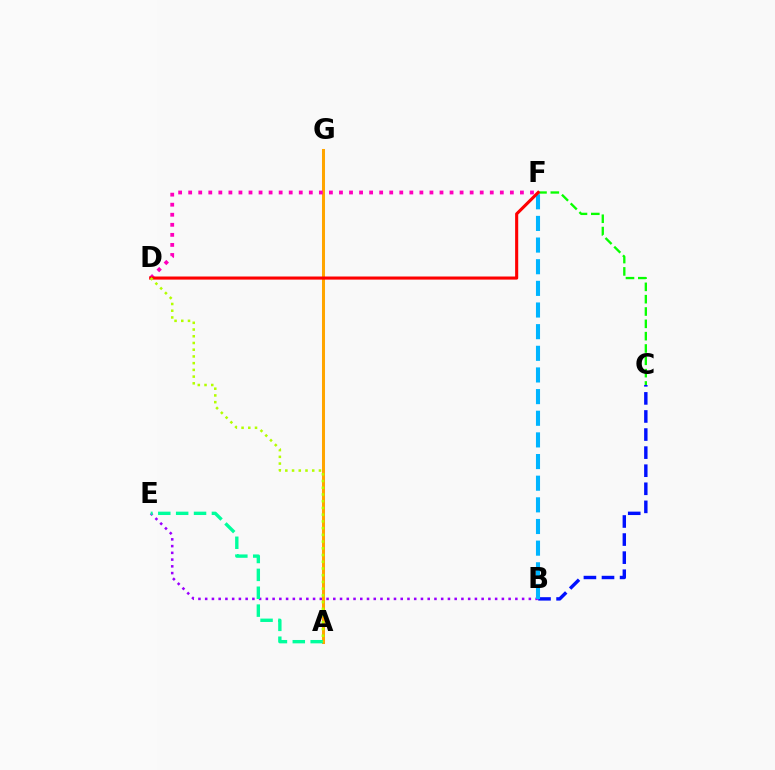{('B', 'C'): [{'color': '#0010ff', 'line_style': 'dashed', 'thickness': 2.46}], ('B', 'E'): [{'color': '#9b00ff', 'line_style': 'dotted', 'thickness': 1.83}], ('A', 'G'): [{'color': '#ffa500', 'line_style': 'solid', 'thickness': 2.18}], ('C', 'F'): [{'color': '#08ff00', 'line_style': 'dashed', 'thickness': 1.67}], ('D', 'F'): [{'color': '#ff00bd', 'line_style': 'dotted', 'thickness': 2.73}, {'color': '#ff0000', 'line_style': 'solid', 'thickness': 2.23}], ('B', 'F'): [{'color': '#00b5ff', 'line_style': 'dashed', 'thickness': 2.94}], ('A', 'E'): [{'color': '#00ff9d', 'line_style': 'dashed', 'thickness': 2.43}], ('A', 'D'): [{'color': '#b3ff00', 'line_style': 'dotted', 'thickness': 1.83}]}